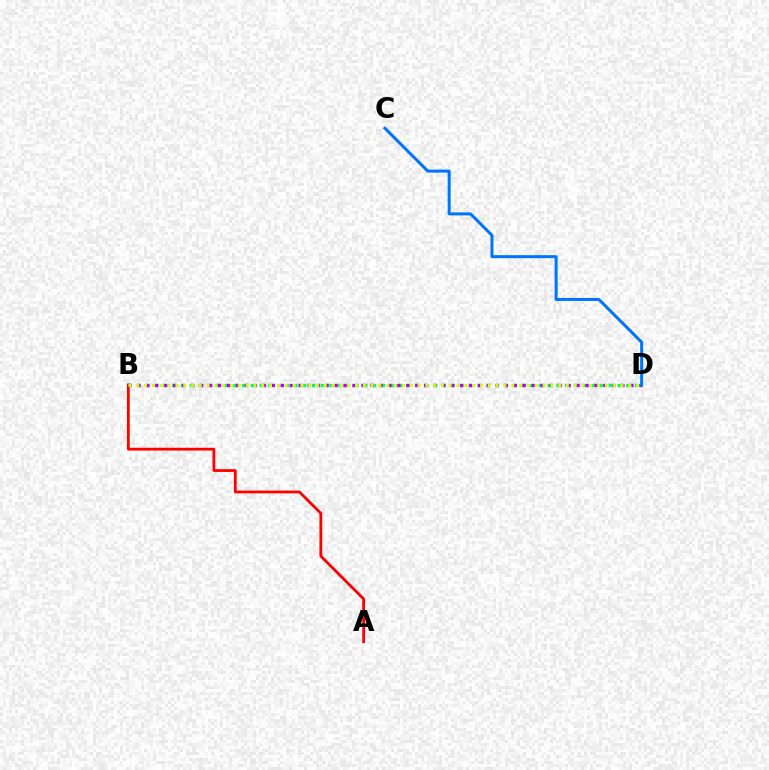{('A', 'B'): [{'color': '#ff0000', 'line_style': 'solid', 'thickness': 2.0}], ('B', 'D'): [{'color': '#00ff5c', 'line_style': 'dotted', 'thickness': 2.37}, {'color': '#b900ff', 'line_style': 'dotted', 'thickness': 2.44}, {'color': '#d1ff00', 'line_style': 'dotted', 'thickness': 2.12}], ('C', 'D'): [{'color': '#0074ff', 'line_style': 'solid', 'thickness': 2.16}]}